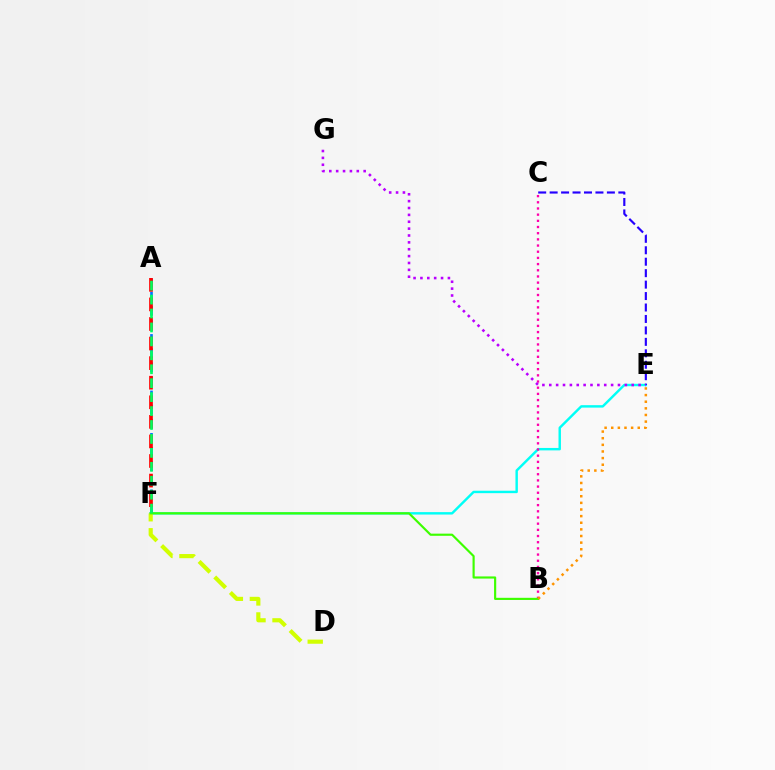{('E', 'F'): [{'color': '#00fff6', 'line_style': 'solid', 'thickness': 1.75}], ('B', 'C'): [{'color': '#ff00ac', 'line_style': 'dotted', 'thickness': 1.68}], ('C', 'E'): [{'color': '#2500ff', 'line_style': 'dashed', 'thickness': 1.56}], ('E', 'G'): [{'color': '#b900ff', 'line_style': 'dotted', 'thickness': 1.87}], ('D', 'F'): [{'color': '#d1ff00', 'line_style': 'dashed', 'thickness': 2.99}], ('A', 'F'): [{'color': '#0074ff', 'line_style': 'dashed', 'thickness': 1.92}, {'color': '#ff0000', 'line_style': 'dashed', 'thickness': 2.66}, {'color': '#00ff5c', 'line_style': 'dashed', 'thickness': 1.89}], ('B', 'F'): [{'color': '#3dff00', 'line_style': 'solid', 'thickness': 1.56}], ('B', 'E'): [{'color': '#ff9400', 'line_style': 'dotted', 'thickness': 1.8}]}